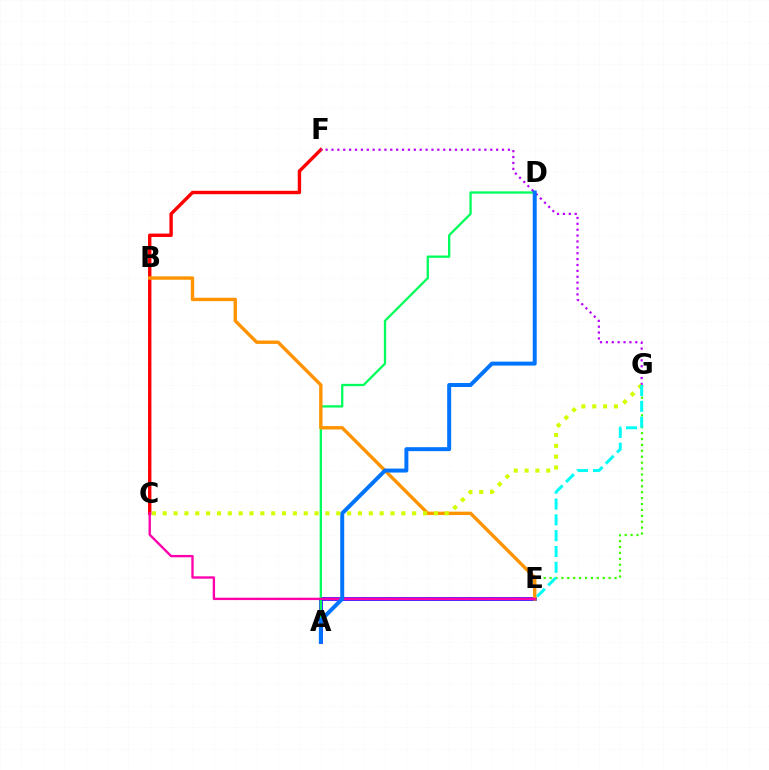{('C', 'F'): [{'color': '#ff0000', 'line_style': 'solid', 'thickness': 2.45}], ('A', 'E'): [{'color': '#2500ff', 'line_style': 'solid', 'thickness': 2.62}], ('E', 'G'): [{'color': '#3dff00', 'line_style': 'dotted', 'thickness': 1.61}, {'color': '#00fff6', 'line_style': 'dashed', 'thickness': 2.15}], ('A', 'D'): [{'color': '#00ff5c', 'line_style': 'solid', 'thickness': 1.66}, {'color': '#0074ff', 'line_style': 'solid', 'thickness': 2.86}], ('B', 'E'): [{'color': '#ff9400', 'line_style': 'solid', 'thickness': 2.45}], ('C', 'E'): [{'color': '#ff00ac', 'line_style': 'solid', 'thickness': 1.7}], ('F', 'G'): [{'color': '#b900ff', 'line_style': 'dotted', 'thickness': 1.6}], ('C', 'G'): [{'color': '#d1ff00', 'line_style': 'dotted', 'thickness': 2.95}]}